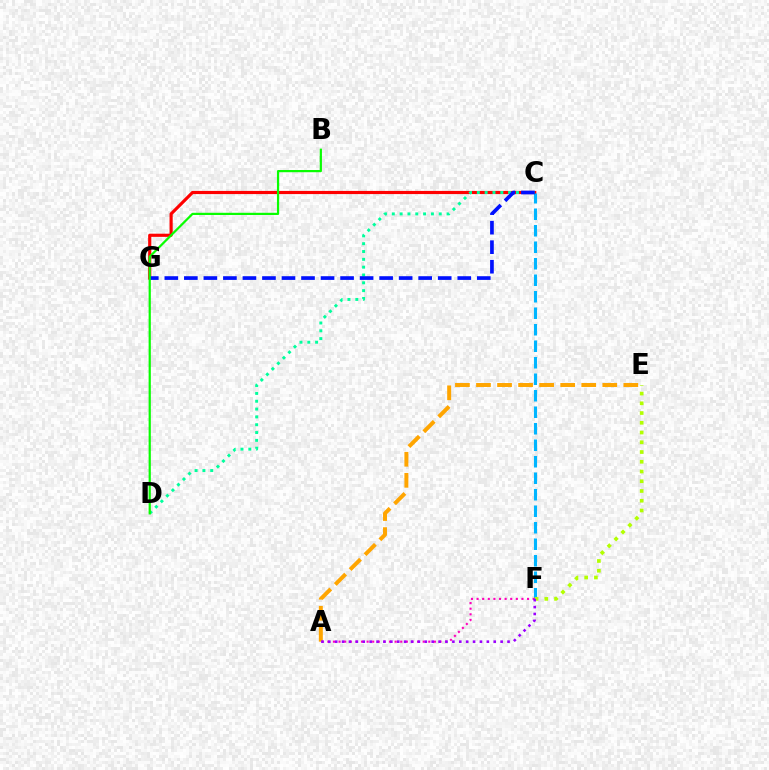{('C', 'G'): [{'color': '#ff0000', 'line_style': 'solid', 'thickness': 2.27}, {'color': '#0010ff', 'line_style': 'dashed', 'thickness': 2.65}], ('A', 'E'): [{'color': '#ffa500', 'line_style': 'dashed', 'thickness': 2.86}], ('C', 'D'): [{'color': '#00ff9d', 'line_style': 'dotted', 'thickness': 2.13}], ('C', 'F'): [{'color': '#00b5ff', 'line_style': 'dashed', 'thickness': 2.24}], ('E', 'F'): [{'color': '#b3ff00', 'line_style': 'dotted', 'thickness': 2.65}], ('A', 'F'): [{'color': '#ff00bd', 'line_style': 'dotted', 'thickness': 1.52}, {'color': '#9b00ff', 'line_style': 'dotted', 'thickness': 1.87}], ('B', 'D'): [{'color': '#08ff00', 'line_style': 'solid', 'thickness': 1.59}]}